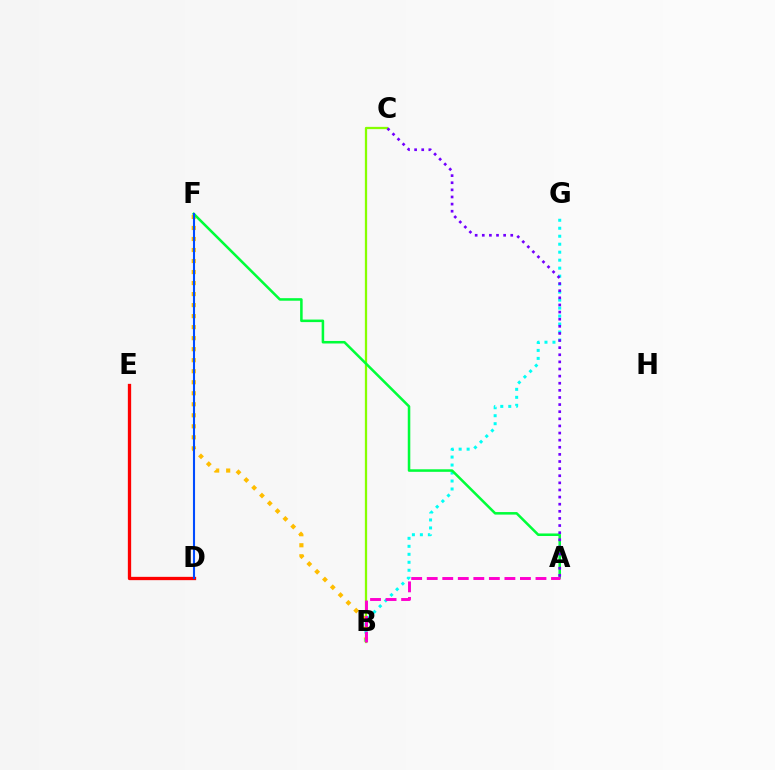{('D', 'E'): [{'color': '#ff0000', 'line_style': 'solid', 'thickness': 2.38}], ('B', 'C'): [{'color': '#84ff00', 'line_style': 'solid', 'thickness': 1.63}], ('B', 'F'): [{'color': '#ffbd00', 'line_style': 'dotted', 'thickness': 2.99}], ('B', 'G'): [{'color': '#00fff6', 'line_style': 'dotted', 'thickness': 2.17}], ('A', 'F'): [{'color': '#00ff39', 'line_style': 'solid', 'thickness': 1.83}], ('A', 'C'): [{'color': '#7200ff', 'line_style': 'dotted', 'thickness': 1.93}], ('D', 'F'): [{'color': '#004bff', 'line_style': 'solid', 'thickness': 1.5}], ('A', 'B'): [{'color': '#ff00cf', 'line_style': 'dashed', 'thickness': 2.11}]}